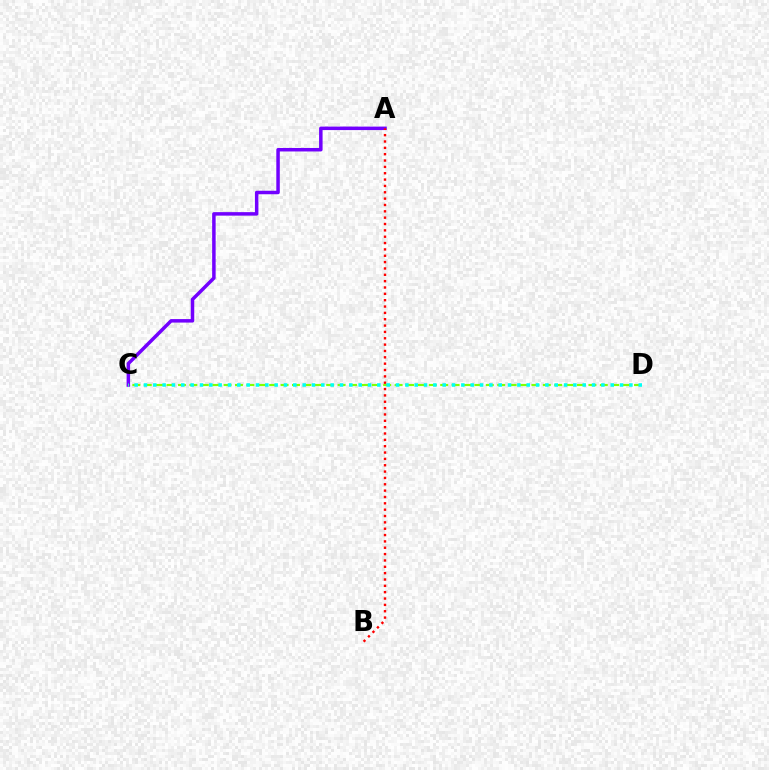{('A', 'C'): [{'color': '#7200ff', 'line_style': 'solid', 'thickness': 2.51}], ('A', 'B'): [{'color': '#ff0000', 'line_style': 'dotted', 'thickness': 1.72}], ('C', 'D'): [{'color': '#84ff00', 'line_style': 'dashed', 'thickness': 1.55}, {'color': '#00fff6', 'line_style': 'dotted', 'thickness': 2.54}]}